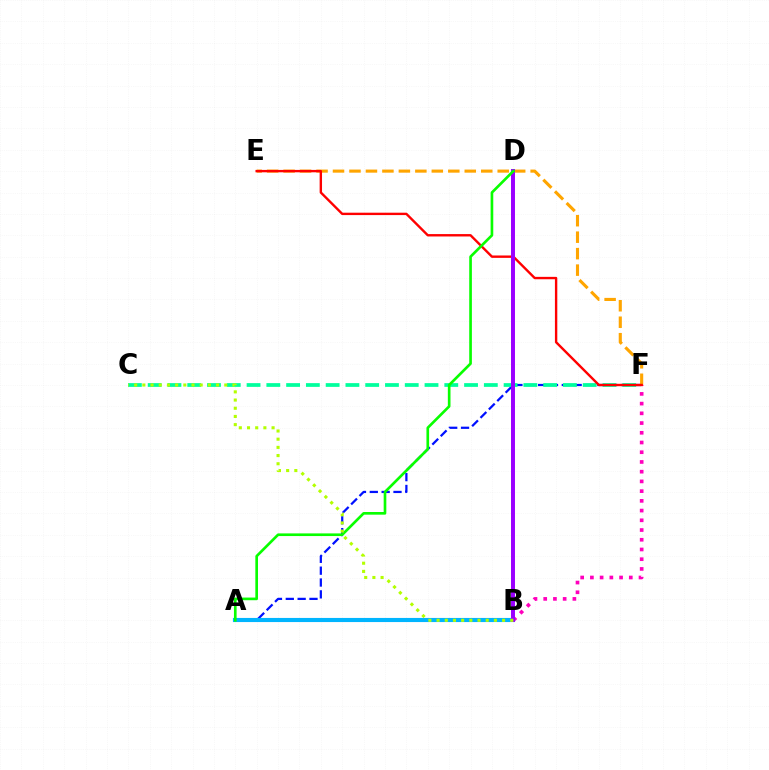{('B', 'F'): [{'color': '#ff00bd', 'line_style': 'dotted', 'thickness': 2.64}], ('A', 'F'): [{'color': '#0010ff', 'line_style': 'dashed', 'thickness': 1.61}], ('C', 'F'): [{'color': '#00ff9d', 'line_style': 'dashed', 'thickness': 2.69}], ('A', 'B'): [{'color': '#00b5ff', 'line_style': 'solid', 'thickness': 2.97}], ('E', 'F'): [{'color': '#ffa500', 'line_style': 'dashed', 'thickness': 2.24}, {'color': '#ff0000', 'line_style': 'solid', 'thickness': 1.72}], ('B', 'D'): [{'color': '#9b00ff', 'line_style': 'solid', 'thickness': 2.85}], ('A', 'D'): [{'color': '#08ff00', 'line_style': 'solid', 'thickness': 1.91}], ('B', 'C'): [{'color': '#b3ff00', 'line_style': 'dotted', 'thickness': 2.23}]}